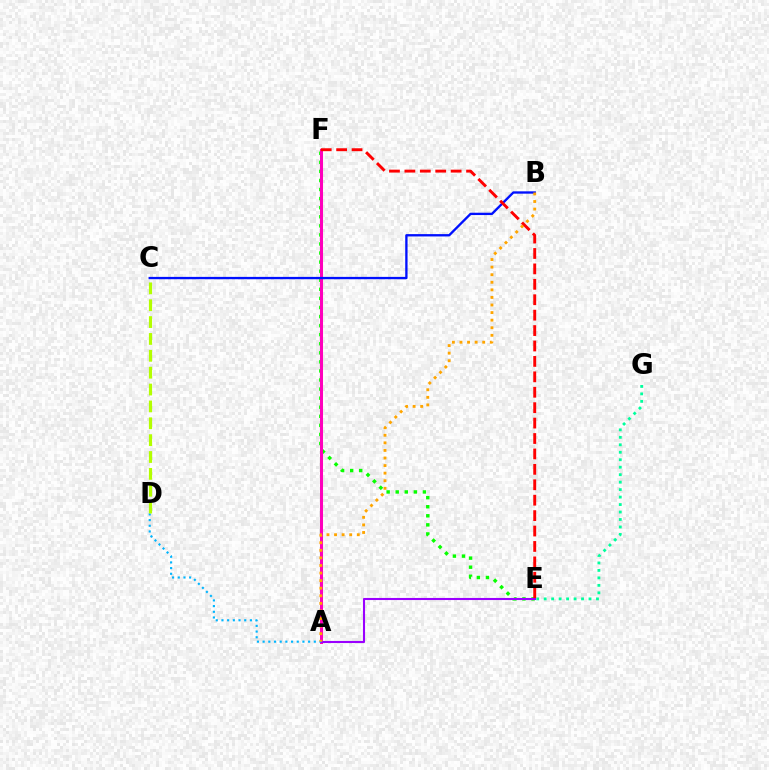{('E', 'F'): [{'color': '#08ff00', 'line_style': 'dotted', 'thickness': 2.46}, {'color': '#ff0000', 'line_style': 'dashed', 'thickness': 2.09}], ('A', 'F'): [{'color': '#ff00bd', 'line_style': 'solid', 'thickness': 2.18}], ('A', 'E'): [{'color': '#9b00ff', 'line_style': 'solid', 'thickness': 1.51}], ('A', 'D'): [{'color': '#00b5ff', 'line_style': 'dotted', 'thickness': 1.55}], ('C', 'D'): [{'color': '#b3ff00', 'line_style': 'dashed', 'thickness': 2.29}], ('B', 'C'): [{'color': '#0010ff', 'line_style': 'solid', 'thickness': 1.68}], ('A', 'B'): [{'color': '#ffa500', 'line_style': 'dotted', 'thickness': 2.06}], ('E', 'G'): [{'color': '#00ff9d', 'line_style': 'dotted', 'thickness': 2.03}]}